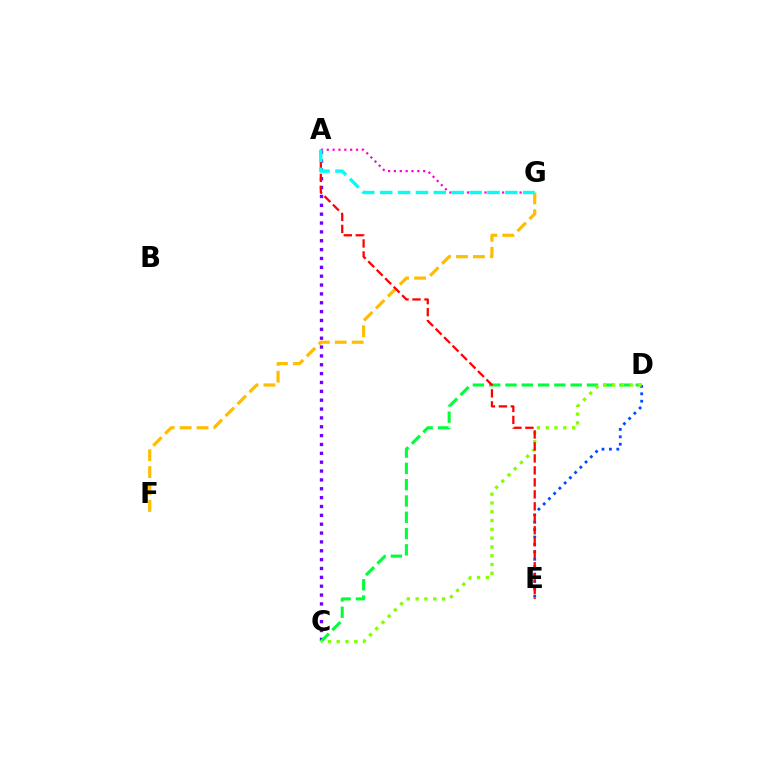{('A', 'C'): [{'color': '#7200ff', 'line_style': 'dotted', 'thickness': 2.41}], ('C', 'D'): [{'color': '#00ff39', 'line_style': 'dashed', 'thickness': 2.21}, {'color': '#84ff00', 'line_style': 'dotted', 'thickness': 2.39}], ('D', 'E'): [{'color': '#004bff', 'line_style': 'dotted', 'thickness': 2.01}], ('F', 'G'): [{'color': '#ffbd00', 'line_style': 'dashed', 'thickness': 2.3}], ('A', 'E'): [{'color': '#ff0000', 'line_style': 'dashed', 'thickness': 1.63}], ('A', 'G'): [{'color': '#ff00cf', 'line_style': 'dotted', 'thickness': 1.59}, {'color': '#00fff6', 'line_style': 'dashed', 'thickness': 2.43}]}